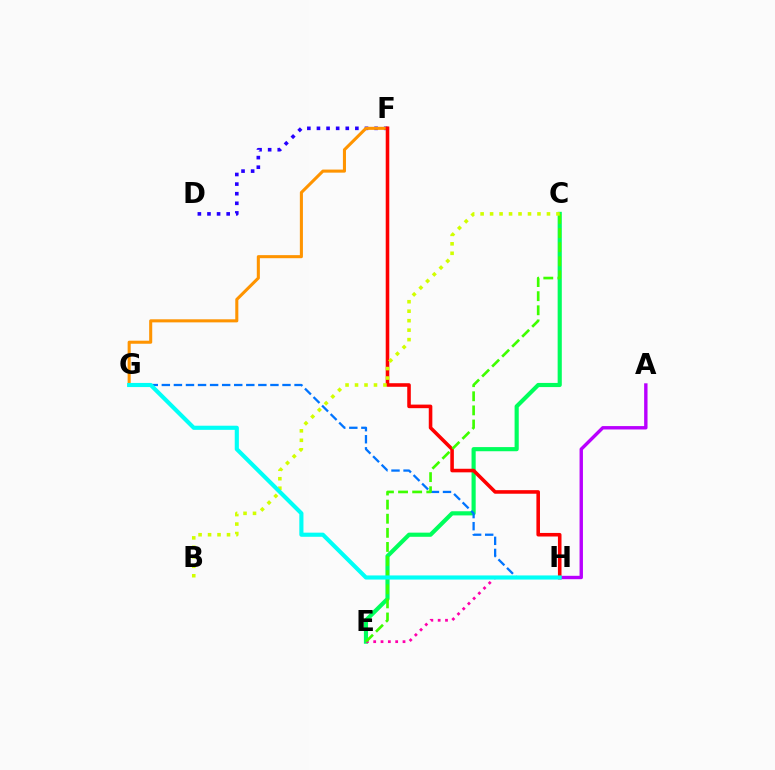{('C', 'E'): [{'color': '#00ff5c', 'line_style': 'solid', 'thickness': 2.98}, {'color': '#3dff00', 'line_style': 'dashed', 'thickness': 1.92}], ('G', 'H'): [{'color': '#0074ff', 'line_style': 'dashed', 'thickness': 1.64}, {'color': '#00fff6', 'line_style': 'solid', 'thickness': 2.97}], ('D', 'F'): [{'color': '#2500ff', 'line_style': 'dotted', 'thickness': 2.61}], ('A', 'H'): [{'color': '#b900ff', 'line_style': 'solid', 'thickness': 2.44}], ('F', 'G'): [{'color': '#ff9400', 'line_style': 'solid', 'thickness': 2.21}], ('E', 'H'): [{'color': '#ff00ac', 'line_style': 'dotted', 'thickness': 1.99}], ('F', 'H'): [{'color': '#ff0000', 'line_style': 'solid', 'thickness': 2.57}], ('B', 'C'): [{'color': '#d1ff00', 'line_style': 'dotted', 'thickness': 2.58}]}